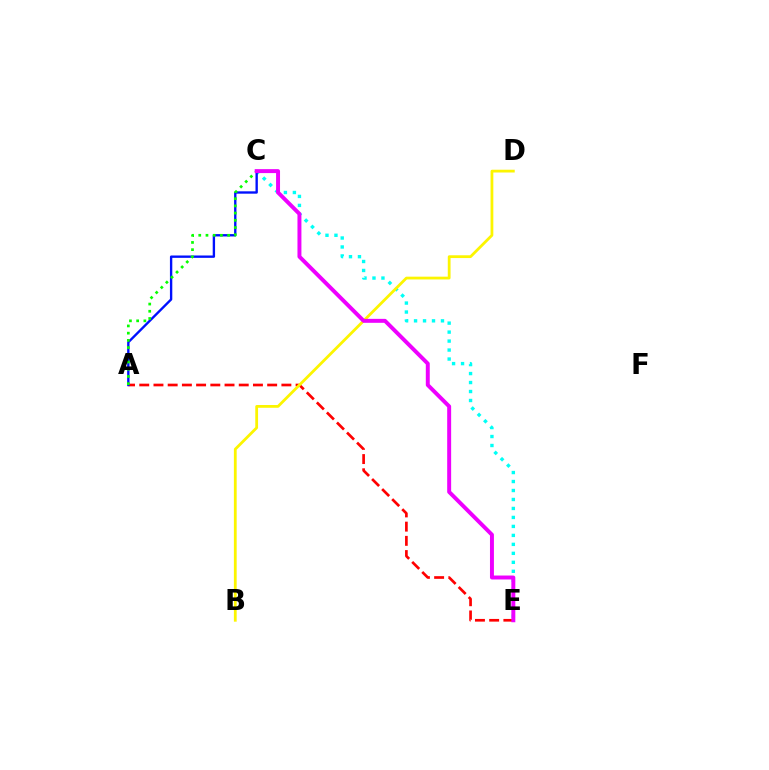{('A', 'E'): [{'color': '#ff0000', 'line_style': 'dashed', 'thickness': 1.93}], ('C', 'E'): [{'color': '#00fff6', 'line_style': 'dotted', 'thickness': 2.44}, {'color': '#ee00ff', 'line_style': 'solid', 'thickness': 2.84}], ('B', 'D'): [{'color': '#fcf500', 'line_style': 'solid', 'thickness': 2.0}], ('A', 'C'): [{'color': '#0010ff', 'line_style': 'solid', 'thickness': 1.7}, {'color': '#08ff00', 'line_style': 'dotted', 'thickness': 1.96}]}